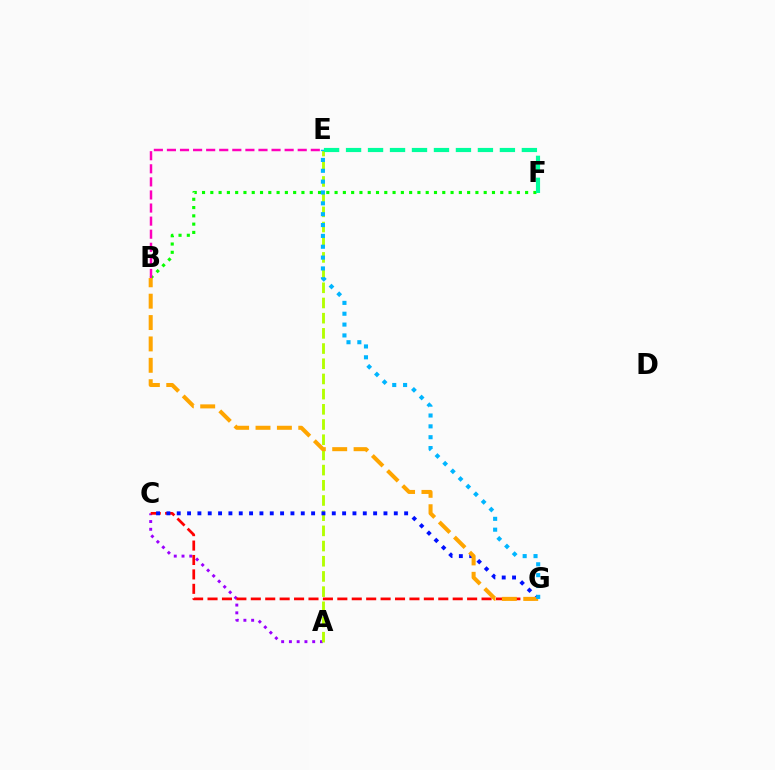{('B', 'F'): [{'color': '#08ff00', 'line_style': 'dotted', 'thickness': 2.25}], ('A', 'C'): [{'color': '#9b00ff', 'line_style': 'dotted', 'thickness': 2.11}], ('C', 'G'): [{'color': '#ff0000', 'line_style': 'dashed', 'thickness': 1.96}, {'color': '#0010ff', 'line_style': 'dotted', 'thickness': 2.81}], ('A', 'E'): [{'color': '#b3ff00', 'line_style': 'dashed', 'thickness': 2.06}], ('B', 'G'): [{'color': '#ffa500', 'line_style': 'dashed', 'thickness': 2.9}], ('E', 'G'): [{'color': '#00b5ff', 'line_style': 'dotted', 'thickness': 2.95}], ('E', 'F'): [{'color': '#00ff9d', 'line_style': 'dashed', 'thickness': 2.99}], ('B', 'E'): [{'color': '#ff00bd', 'line_style': 'dashed', 'thickness': 1.78}]}